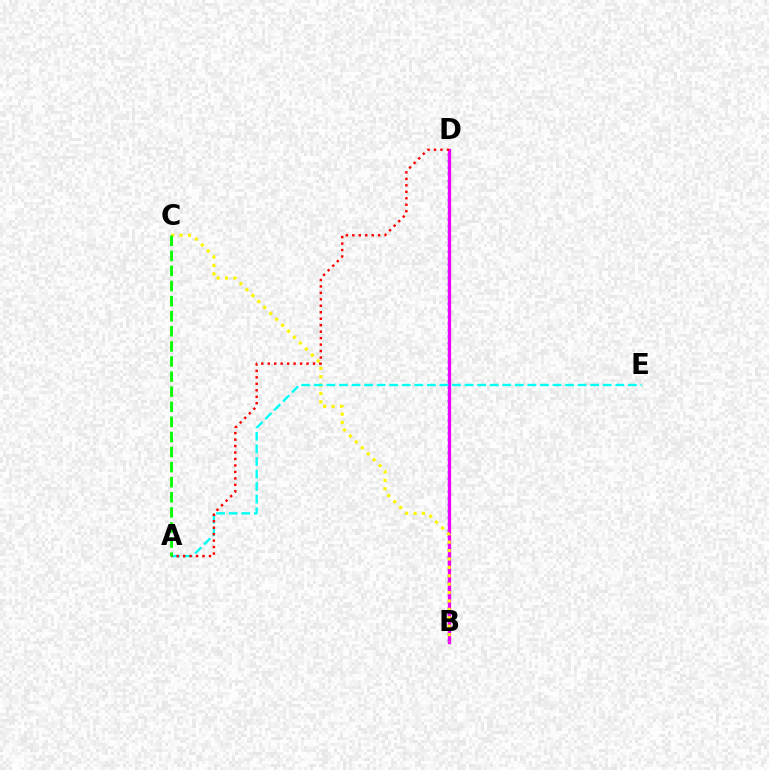{('B', 'D'): [{'color': '#0010ff', 'line_style': 'dotted', 'thickness': 1.76}, {'color': '#ee00ff', 'line_style': 'solid', 'thickness': 2.36}], ('B', 'C'): [{'color': '#fcf500', 'line_style': 'dotted', 'thickness': 2.28}], ('A', 'E'): [{'color': '#00fff6', 'line_style': 'dashed', 'thickness': 1.71}], ('A', 'D'): [{'color': '#ff0000', 'line_style': 'dotted', 'thickness': 1.76}], ('A', 'C'): [{'color': '#08ff00', 'line_style': 'dashed', 'thickness': 2.05}]}